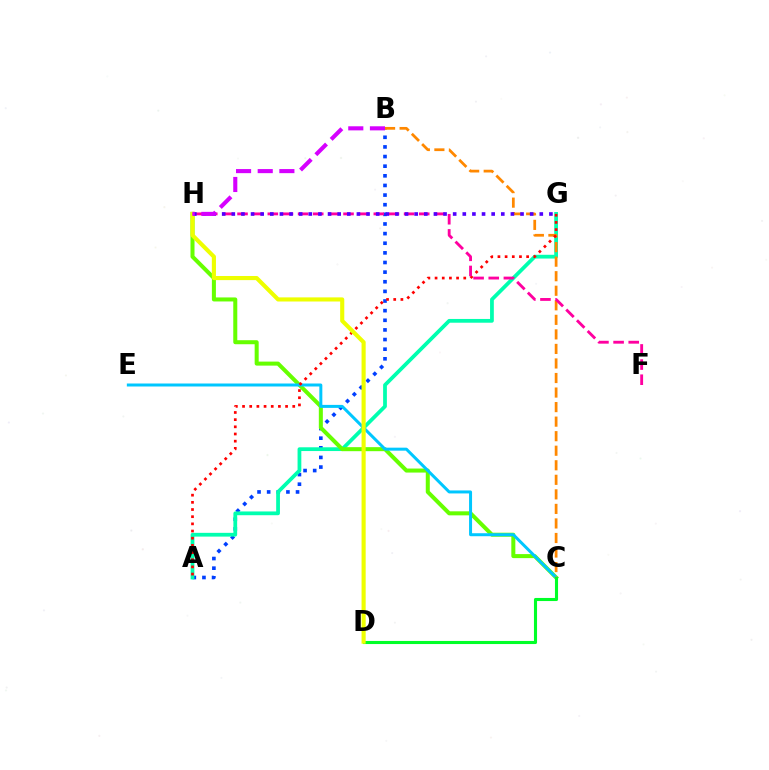{('A', 'B'): [{'color': '#003fff', 'line_style': 'dotted', 'thickness': 2.62}], ('A', 'G'): [{'color': '#00ffaf', 'line_style': 'solid', 'thickness': 2.71}, {'color': '#ff0000', 'line_style': 'dotted', 'thickness': 1.95}], ('C', 'H'): [{'color': '#66ff00', 'line_style': 'solid', 'thickness': 2.9}], ('C', 'E'): [{'color': '#00c7ff', 'line_style': 'solid', 'thickness': 2.16}], ('B', 'C'): [{'color': '#ff8800', 'line_style': 'dashed', 'thickness': 1.98}], ('C', 'D'): [{'color': '#00ff27', 'line_style': 'solid', 'thickness': 2.23}], ('D', 'H'): [{'color': '#eeff00', 'line_style': 'solid', 'thickness': 2.97}], ('F', 'H'): [{'color': '#ff00a0', 'line_style': 'dashed', 'thickness': 2.06}], ('G', 'H'): [{'color': '#4f00ff', 'line_style': 'dotted', 'thickness': 2.61}], ('B', 'H'): [{'color': '#d600ff', 'line_style': 'dashed', 'thickness': 2.94}]}